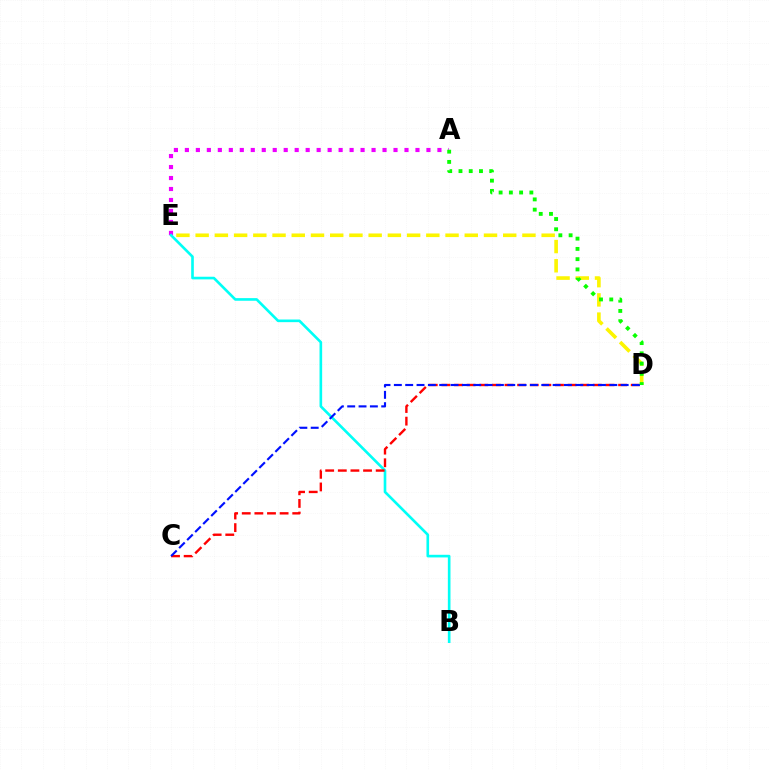{('A', 'E'): [{'color': '#ee00ff', 'line_style': 'dotted', 'thickness': 2.98}], ('D', 'E'): [{'color': '#fcf500', 'line_style': 'dashed', 'thickness': 2.61}], ('B', 'E'): [{'color': '#00fff6', 'line_style': 'solid', 'thickness': 1.9}], ('C', 'D'): [{'color': '#ff0000', 'line_style': 'dashed', 'thickness': 1.71}, {'color': '#0010ff', 'line_style': 'dashed', 'thickness': 1.54}], ('A', 'D'): [{'color': '#08ff00', 'line_style': 'dotted', 'thickness': 2.79}]}